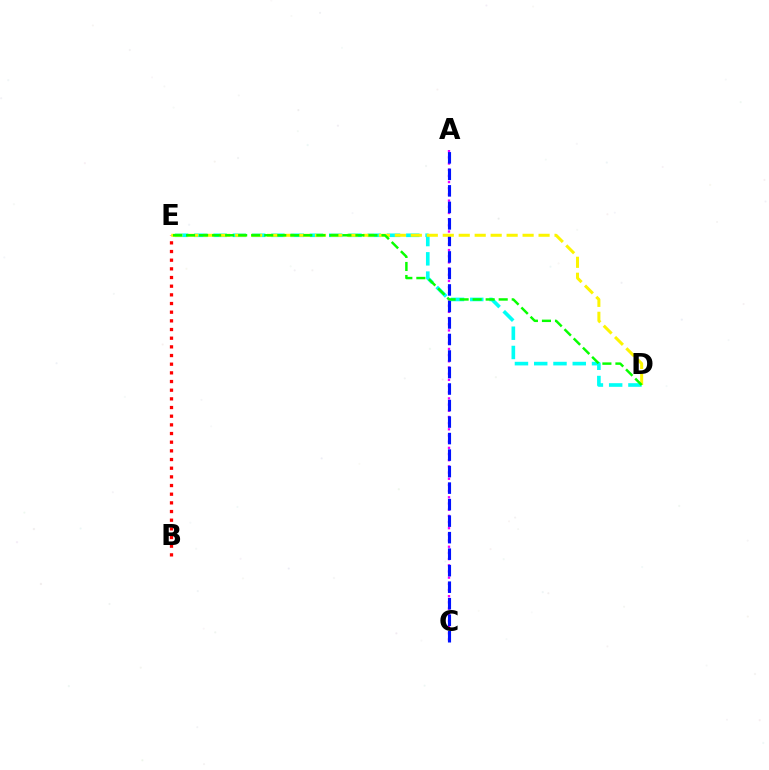{('A', 'C'): [{'color': '#ee00ff', 'line_style': 'dotted', 'thickness': 1.68}, {'color': '#0010ff', 'line_style': 'dashed', 'thickness': 2.24}], ('D', 'E'): [{'color': '#00fff6', 'line_style': 'dashed', 'thickness': 2.62}, {'color': '#fcf500', 'line_style': 'dashed', 'thickness': 2.17}, {'color': '#08ff00', 'line_style': 'dashed', 'thickness': 1.77}], ('B', 'E'): [{'color': '#ff0000', 'line_style': 'dotted', 'thickness': 2.35}]}